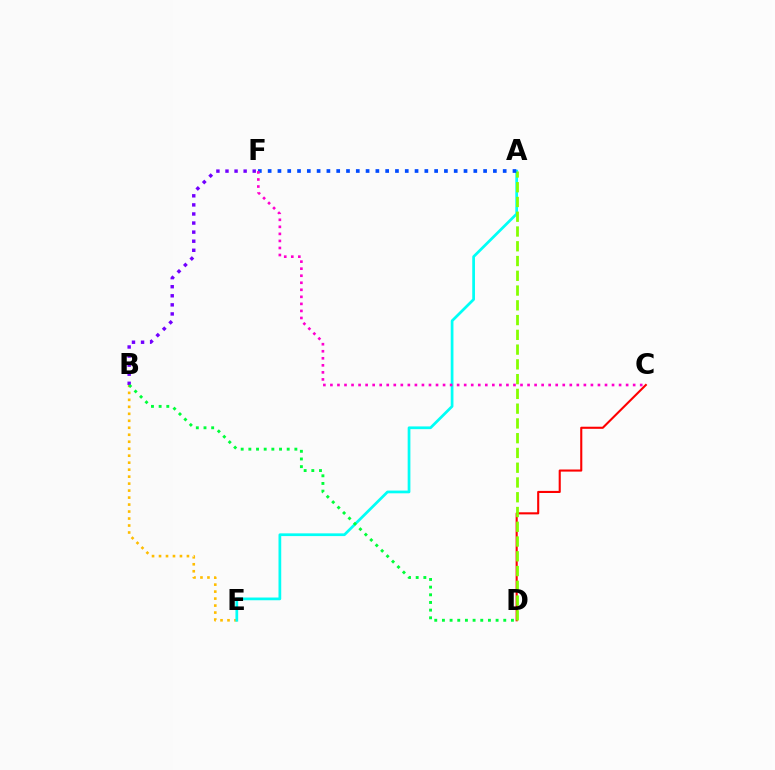{('B', 'F'): [{'color': '#7200ff', 'line_style': 'dotted', 'thickness': 2.47}], ('B', 'E'): [{'color': '#ffbd00', 'line_style': 'dotted', 'thickness': 1.9}], ('A', 'E'): [{'color': '#00fff6', 'line_style': 'solid', 'thickness': 1.97}], ('C', 'D'): [{'color': '#ff0000', 'line_style': 'solid', 'thickness': 1.51}], ('B', 'D'): [{'color': '#00ff39', 'line_style': 'dotted', 'thickness': 2.08}], ('A', 'D'): [{'color': '#84ff00', 'line_style': 'dashed', 'thickness': 2.01}], ('A', 'F'): [{'color': '#004bff', 'line_style': 'dotted', 'thickness': 2.66}], ('C', 'F'): [{'color': '#ff00cf', 'line_style': 'dotted', 'thickness': 1.91}]}